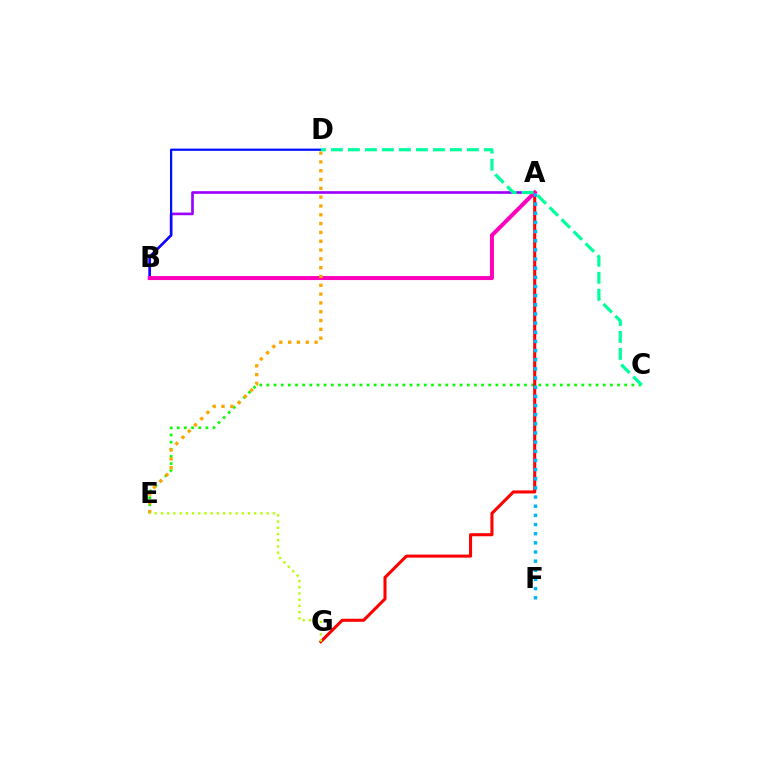{('A', 'B'): [{'color': '#9b00ff', 'line_style': 'solid', 'thickness': 1.91}, {'color': '#ff00bd', 'line_style': 'solid', 'thickness': 2.89}], ('B', 'D'): [{'color': '#0010ff', 'line_style': 'solid', 'thickness': 1.62}], ('C', 'E'): [{'color': '#08ff00', 'line_style': 'dotted', 'thickness': 1.94}], ('A', 'G'): [{'color': '#ff0000', 'line_style': 'solid', 'thickness': 2.2}], ('A', 'F'): [{'color': '#00b5ff', 'line_style': 'dotted', 'thickness': 2.49}], ('D', 'E'): [{'color': '#ffa500', 'line_style': 'dotted', 'thickness': 2.39}], ('C', 'D'): [{'color': '#00ff9d', 'line_style': 'dashed', 'thickness': 2.31}], ('E', 'G'): [{'color': '#b3ff00', 'line_style': 'dotted', 'thickness': 1.69}]}